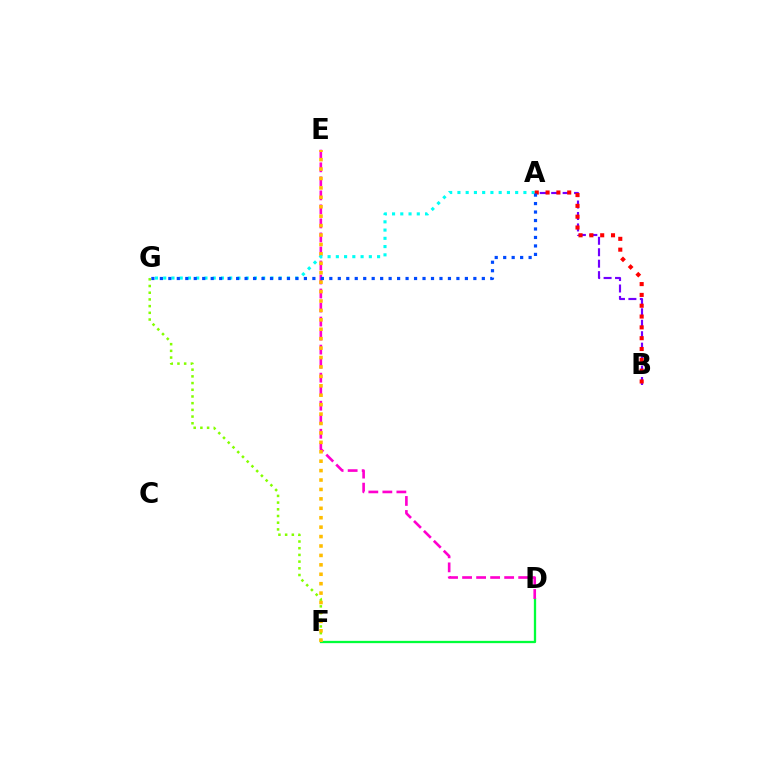{('F', 'G'): [{'color': '#84ff00', 'line_style': 'dotted', 'thickness': 1.82}], ('D', 'F'): [{'color': '#00ff39', 'line_style': 'solid', 'thickness': 1.65}], ('D', 'E'): [{'color': '#ff00cf', 'line_style': 'dashed', 'thickness': 1.9}], ('E', 'F'): [{'color': '#ffbd00', 'line_style': 'dotted', 'thickness': 2.56}], ('A', 'B'): [{'color': '#7200ff', 'line_style': 'dashed', 'thickness': 1.56}, {'color': '#ff0000', 'line_style': 'dotted', 'thickness': 2.94}], ('A', 'G'): [{'color': '#00fff6', 'line_style': 'dotted', 'thickness': 2.24}, {'color': '#004bff', 'line_style': 'dotted', 'thickness': 2.3}]}